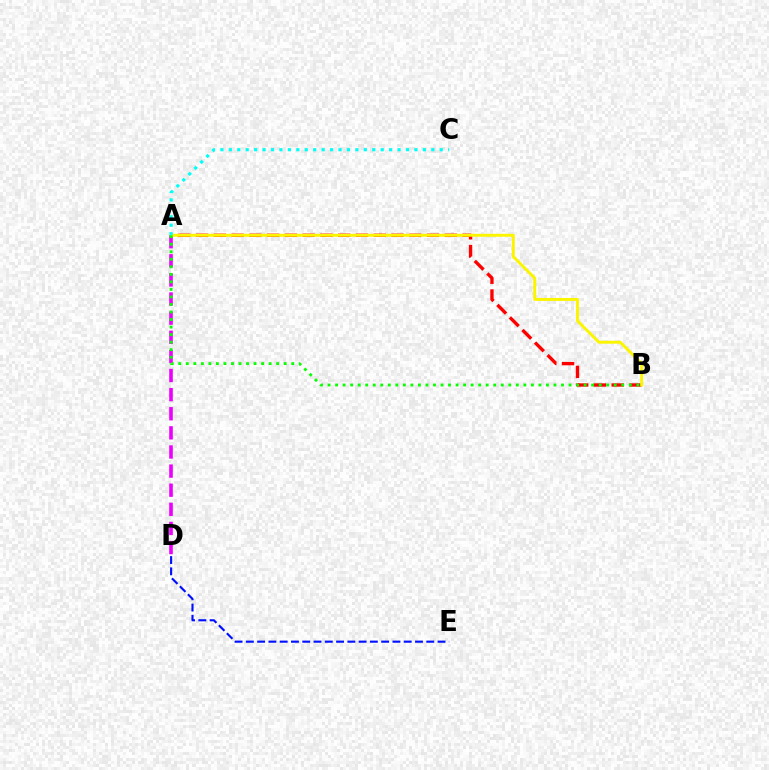{('A', 'D'): [{'color': '#ee00ff', 'line_style': 'dashed', 'thickness': 2.6}], ('D', 'E'): [{'color': '#0010ff', 'line_style': 'dashed', 'thickness': 1.53}], ('A', 'B'): [{'color': '#ff0000', 'line_style': 'dashed', 'thickness': 2.41}, {'color': '#fcf500', 'line_style': 'solid', 'thickness': 2.12}, {'color': '#08ff00', 'line_style': 'dotted', 'thickness': 2.05}], ('A', 'C'): [{'color': '#00fff6', 'line_style': 'dotted', 'thickness': 2.29}]}